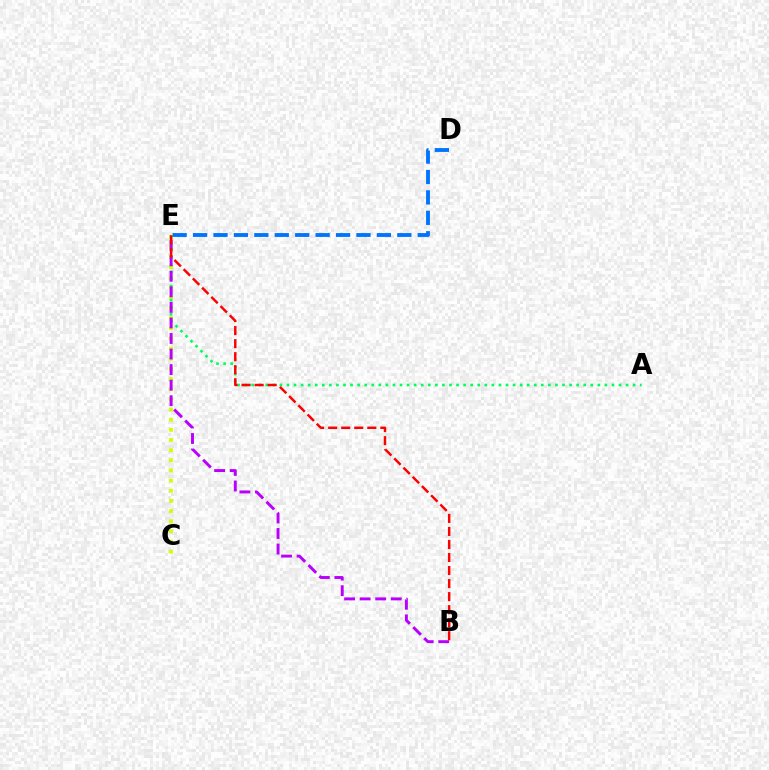{('C', 'E'): [{'color': '#d1ff00', 'line_style': 'dotted', 'thickness': 2.76}], ('A', 'E'): [{'color': '#00ff5c', 'line_style': 'dotted', 'thickness': 1.92}], ('B', 'E'): [{'color': '#b900ff', 'line_style': 'dashed', 'thickness': 2.11}, {'color': '#ff0000', 'line_style': 'dashed', 'thickness': 1.77}], ('D', 'E'): [{'color': '#0074ff', 'line_style': 'dashed', 'thickness': 2.77}]}